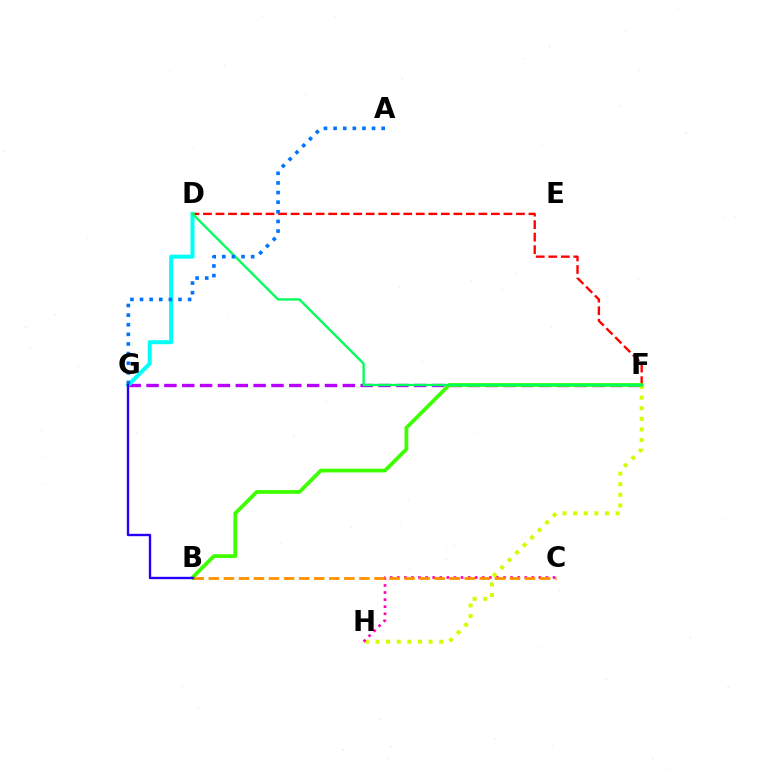{('F', 'G'): [{'color': '#b900ff', 'line_style': 'dashed', 'thickness': 2.42}], ('F', 'H'): [{'color': '#d1ff00', 'line_style': 'dotted', 'thickness': 2.88}], ('D', 'F'): [{'color': '#ff0000', 'line_style': 'dashed', 'thickness': 1.7}, {'color': '#00ff5c', 'line_style': 'solid', 'thickness': 1.69}], ('D', 'G'): [{'color': '#00fff6', 'line_style': 'solid', 'thickness': 2.88}], ('B', 'F'): [{'color': '#3dff00', 'line_style': 'solid', 'thickness': 2.69}], ('C', 'H'): [{'color': '#ff00ac', 'line_style': 'dotted', 'thickness': 1.92}], ('B', 'C'): [{'color': '#ff9400', 'line_style': 'dashed', 'thickness': 2.05}], ('A', 'G'): [{'color': '#0074ff', 'line_style': 'dotted', 'thickness': 2.61}], ('B', 'G'): [{'color': '#2500ff', 'line_style': 'solid', 'thickness': 1.7}]}